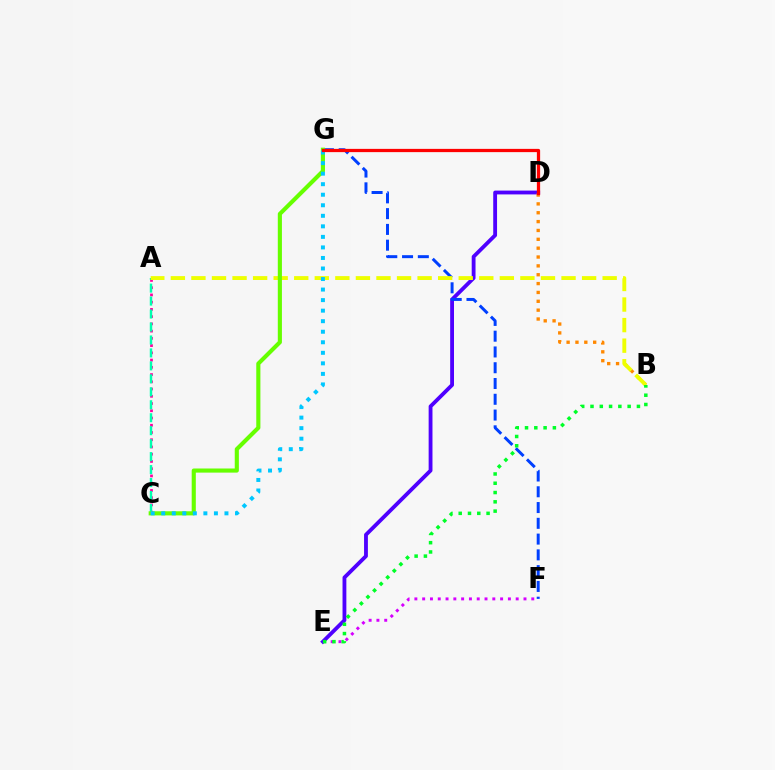{('D', 'E'): [{'color': '#4f00ff', 'line_style': 'solid', 'thickness': 2.75}], ('B', 'D'): [{'color': '#ff8800', 'line_style': 'dotted', 'thickness': 2.41}], ('E', 'F'): [{'color': '#d600ff', 'line_style': 'dotted', 'thickness': 2.12}], ('F', 'G'): [{'color': '#003fff', 'line_style': 'dashed', 'thickness': 2.14}], ('A', 'C'): [{'color': '#ff00a0', 'line_style': 'dotted', 'thickness': 1.97}, {'color': '#00ffaf', 'line_style': 'dashed', 'thickness': 1.76}], ('A', 'B'): [{'color': '#eeff00', 'line_style': 'dashed', 'thickness': 2.79}], ('C', 'G'): [{'color': '#66ff00', 'line_style': 'solid', 'thickness': 2.97}, {'color': '#00c7ff', 'line_style': 'dotted', 'thickness': 2.86}], ('B', 'E'): [{'color': '#00ff27', 'line_style': 'dotted', 'thickness': 2.52}], ('D', 'G'): [{'color': '#ff0000', 'line_style': 'solid', 'thickness': 2.34}]}